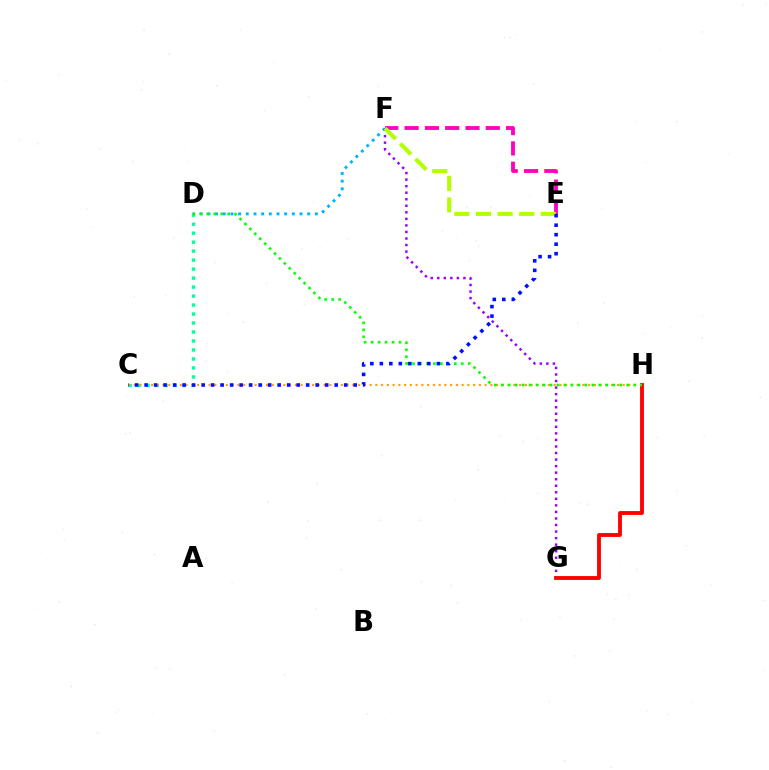{('D', 'F'): [{'color': '#00b5ff', 'line_style': 'dotted', 'thickness': 2.09}], ('F', 'G'): [{'color': '#9b00ff', 'line_style': 'dotted', 'thickness': 1.78}], ('G', 'H'): [{'color': '#ff0000', 'line_style': 'solid', 'thickness': 2.77}], ('C', 'D'): [{'color': '#00ff9d', 'line_style': 'dotted', 'thickness': 2.44}], ('E', 'F'): [{'color': '#ff00bd', 'line_style': 'dashed', 'thickness': 2.76}, {'color': '#b3ff00', 'line_style': 'dashed', 'thickness': 2.94}], ('C', 'H'): [{'color': '#ffa500', 'line_style': 'dotted', 'thickness': 1.56}], ('D', 'H'): [{'color': '#08ff00', 'line_style': 'dotted', 'thickness': 1.89}], ('C', 'E'): [{'color': '#0010ff', 'line_style': 'dotted', 'thickness': 2.58}]}